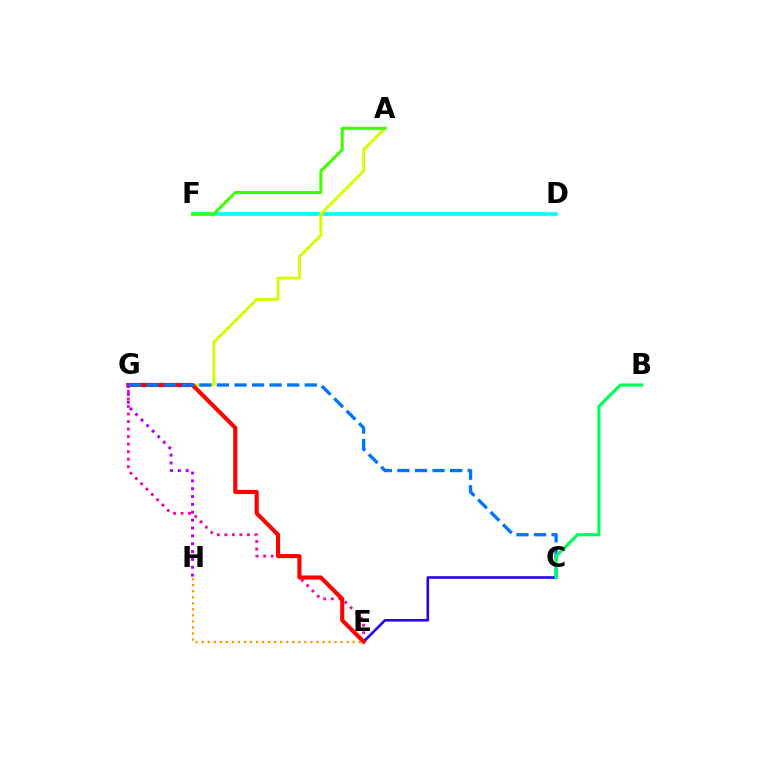{('D', 'F'): [{'color': '#00fff6', 'line_style': 'solid', 'thickness': 2.65}], ('E', 'G'): [{'color': '#ff00ac', 'line_style': 'dotted', 'thickness': 2.04}, {'color': '#ff0000', 'line_style': 'solid', 'thickness': 2.96}], ('A', 'G'): [{'color': '#d1ff00', 'line_style': 'solid', 'thickness': 2.1}], ('C', 'E'): [{'color': '#2500ff', 'line_style': 'solid', 'thickness': 1.87}], ('C', 'G'): [{'color': '#0074ff', 'line_style': 'dashed', 'thickness': 2.39}], ('A', 'F'): [{'color': '#3dff00', 'line_style': 'solid', 'thickness': 2.16}], ('E', 'H'): [{'color': '#ff9400', 'line_style': 'dotted', 'thickness': 1.64}], ('G', 'H'): [{'color': '#b900ff', 'line_style': 'dotted', 'thickness': 2.13}], ('B', 'C'): [{'color': '#00ff5c', 'line_style': 'solid', 'thickness': 2.3}]}